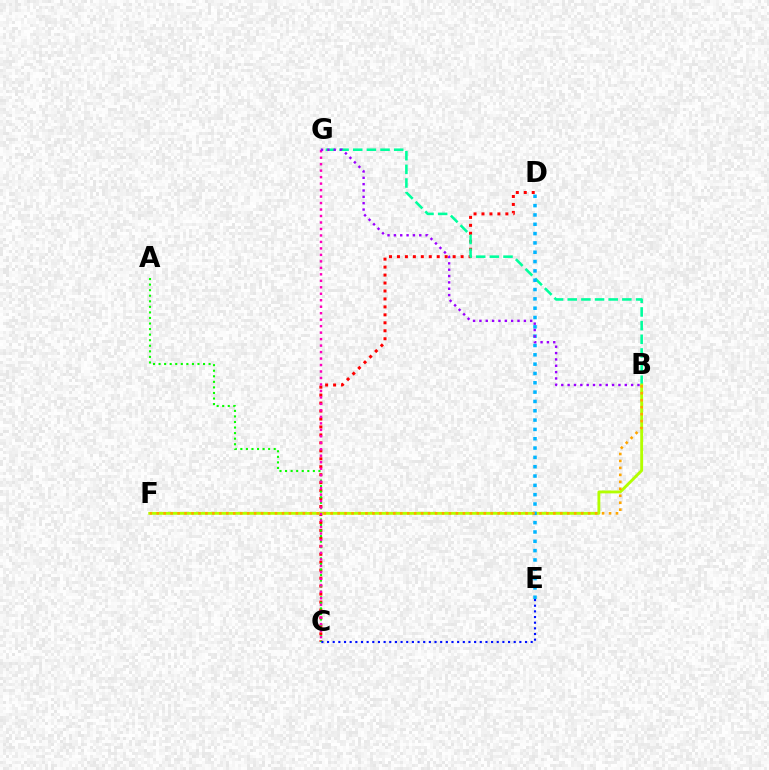{('C', 'D'): [{'color': '#ff0000', 'line_style': 'dotted', 'thickness': 2.16}], ('A', 'C'): [{'color': '#08ff00', 'line_style': 'dotted', 'thickness': 1.51}], ('B', 'G'): [{'color': '#00ff9d', 'line_style': 'dashed', 'thickness': 1.86}, {'color': '#9b00ff', 'line_style': 'dotted', 'thickness': 1.73}], ('B', 'F'): [{'color': '#b3ff00', 'line_style': 'solid', 'thickness': 2.06}, {'color': '#ffa500', 'line_style': 'dotted', 'thickness': 1.89}], ('C', 'G'): [{'color': '#ff00bd', 'line_style': 'dotted', 'thickness': 1.76}], ('D', 'E'): [{'color': '#00b5ff', 'line_style': 'dotted', 'thickness': 2.53}], ('C', 'E'): [{'color': '#0010ff', 'line_style': 'dotted', 'thickness': 1.54}]}